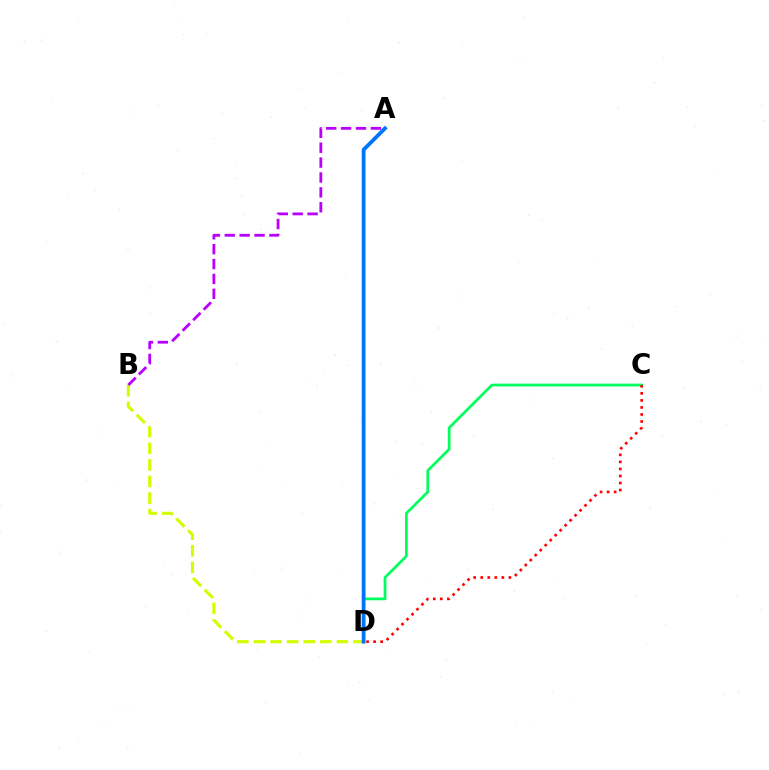{('C', 'D'): [{'color': '#00ff5c', 'line_style': 'solid', 'thickness': 1.96}, {'color': '#ff0000', 'line_style': 'dotted', 'thickness': 1.91}], ('B', 'D'): [{'color': '#d1ff00', 'line_style': 'dashed', 'thickness': 2.25}], ('A', 'B'): [{'color': '#b900ff', 'line_style': 'dashed', 'thickness': 2.02}], ('A', 'D'): [{'color': '#0074ff', 'line_style': 'solid', 'thickness': 2.74}]}